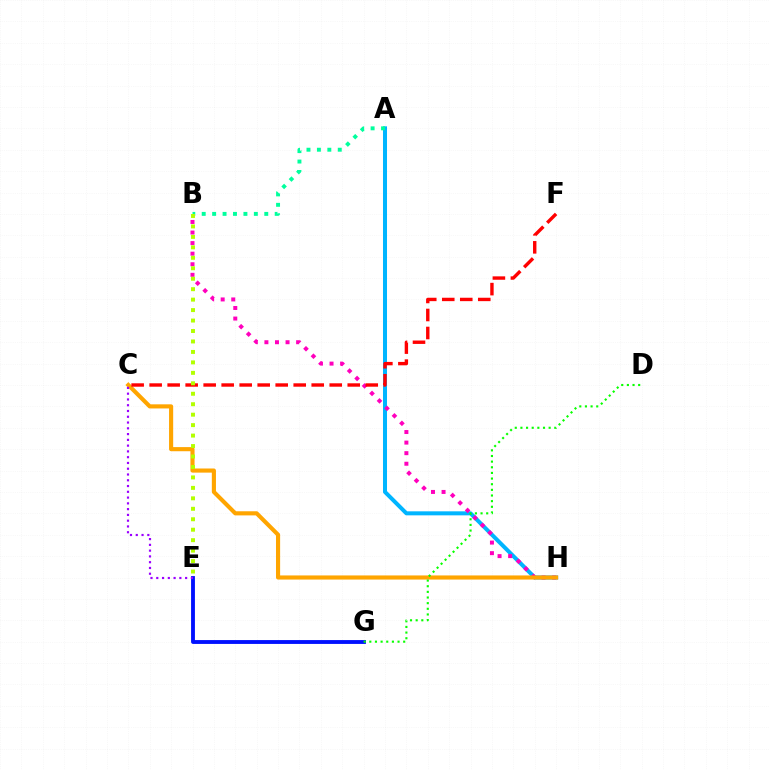{('A', 'H'): [{'color': '#00b5ff', 'line_style': 'solid', 'thickness': 2.89}], ('E', 'G'): [{'color': '#0010ff', 'line_style': 'solid', 'thickness': 2.77}], ('A', 'B'): [{'color': '#00ff9d', 'line_style': 'dotted', 'thickness': 2.83}], ('B', 'H'): [{'color': '#ff00bd', 'line_style': 'dotted', 'thickness': 2.87}], ('C', 'H'): [{'color': '#ffa500', 'line_style': 'solid', 'thickness': 2.97}], ('C', 'F'): [{'color': '#ff0000', 'line_style': 'dashed', 'thickness': 2.45}], ('C', 'E'): [{'color': '#9b00ff', 'line_style': 'dotted', 'thickness': 1.57}], ('D', 'G'): [{'color': '#08ff00', 'line_style': 'dotted', 'thickness': 1.53}], ('B', 'E'): [{'color': '#b3ff00', 'line_style': 'dotted', 'thickness': 2.84}]}